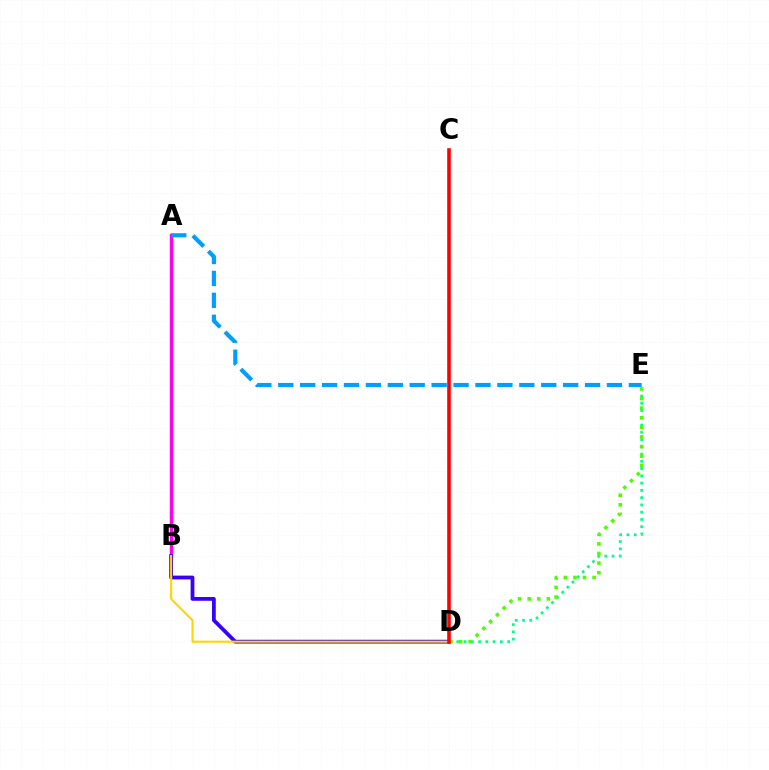{('A', 'B'): [{'color': '#ff00ed', 'line_style': 'solid', 'thickness': 2.5}], ('B', 'D'): [{'color': '#3700ff', 'line_style': 'solid', 'thickness': 2.72}, {'color': '#ffd500', 'line_style': 'solid', 'thickness': 1.51}], ('A', 'E'): [{'color': '#009eff', 'line_style': 'dashed', 'thickness': 2.98}], ('D', 'E'): [{'color': '#00ff86', 'line_style': 'dotted', 'thickness': 1.97}, {'color': '#4fff00', 'line_style': 'dotted', 'thickness': 2.61}], ('C', 'D'): [{'color': '#ff0000', 'line_style': 'solid', 'thickness': 2.58}]}